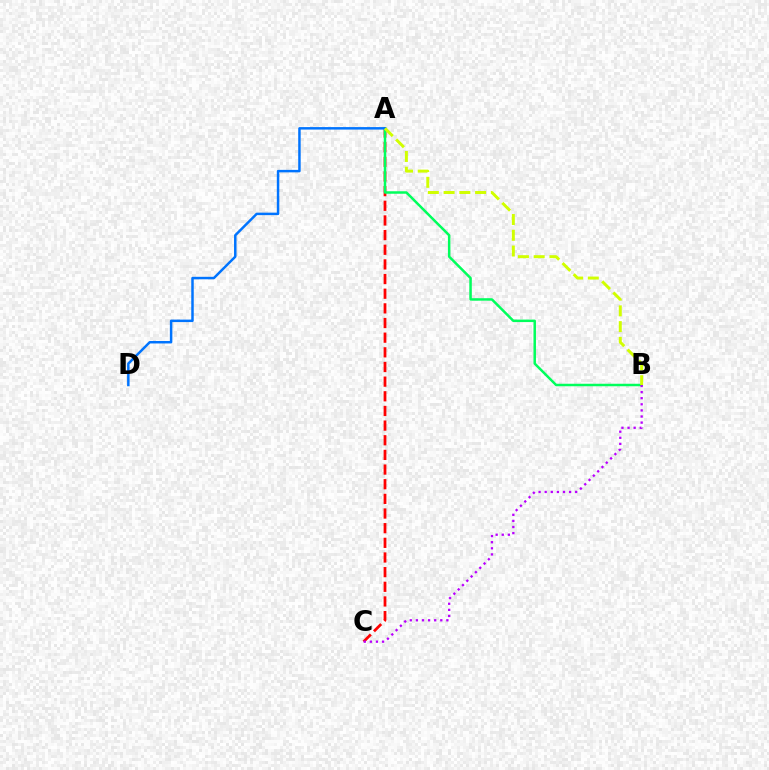{('A', 'C'): [{'color': '#ff0000', 'line_style': 'dashed', 'thickness': 1.99}], ('A', 'B'): [{'color': '#00ff5c', 'line_style': 'solid', 'thickness': 1.8}, {'color': '#d1ff00', 'line_style': 'dashed', 'thickness': 2.14}], ('B', 'C'): [{'color': '#b900ff', 'line_style': 'dotted', 'thickness': 1.66}], ('A', 'D'): [{'color': '#0074ff', 'line_style': 'solid', 'thickness': 1.79}]}